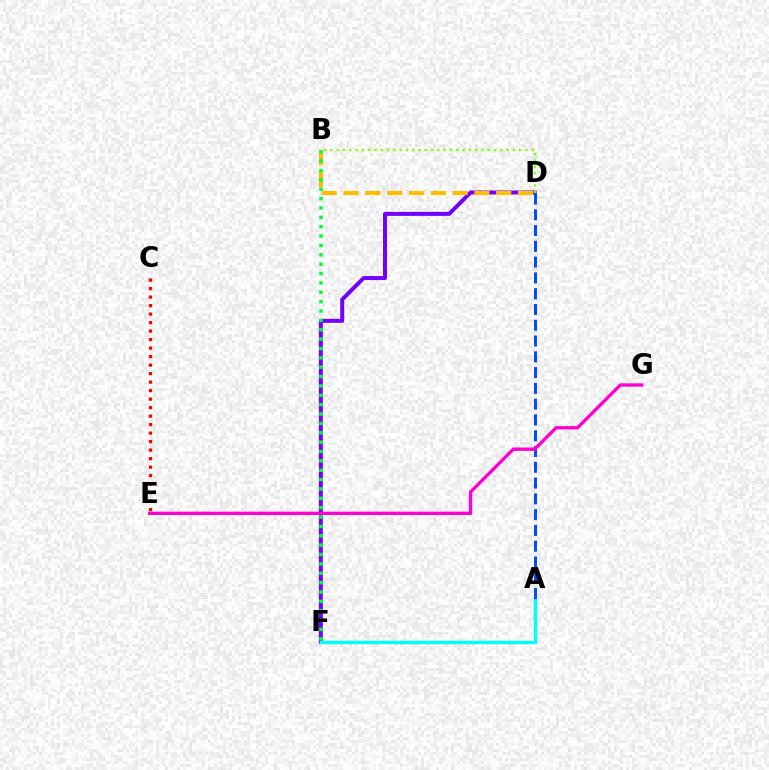{('D', 'F'): [{'color': '#7200ff', 'line_style': 'solid', 'thickness': 2.87}], ('A', 'F'): [{'color': '#00fff6', 'line_style': 'solid', 'thickness': 2.49}], ('B', 'D'): [{'color': '#ffbd00', 'line_style': 'dashed', 'thickness': 2.96}, {'color': '#84ff00', 'line_style': 'dotted', 'thickness': 1.71}], ('B', 'F'): [{'color': '#00ff39', 'line_style': 'dotted', 'thickness': 2.54}], ('C', 'E'): [{'color': '#ff0000', 'line_style': 'dotted', 'thickness': 2.31}], ('A', 'D'): [{'color': '#004bff', 'line_style': 'dashed', 'thickness': 2.14}], ('E', 'G'): [{'color': '#ff00cf', 'line_style': 'solid', 'thickness': 2.41}]}